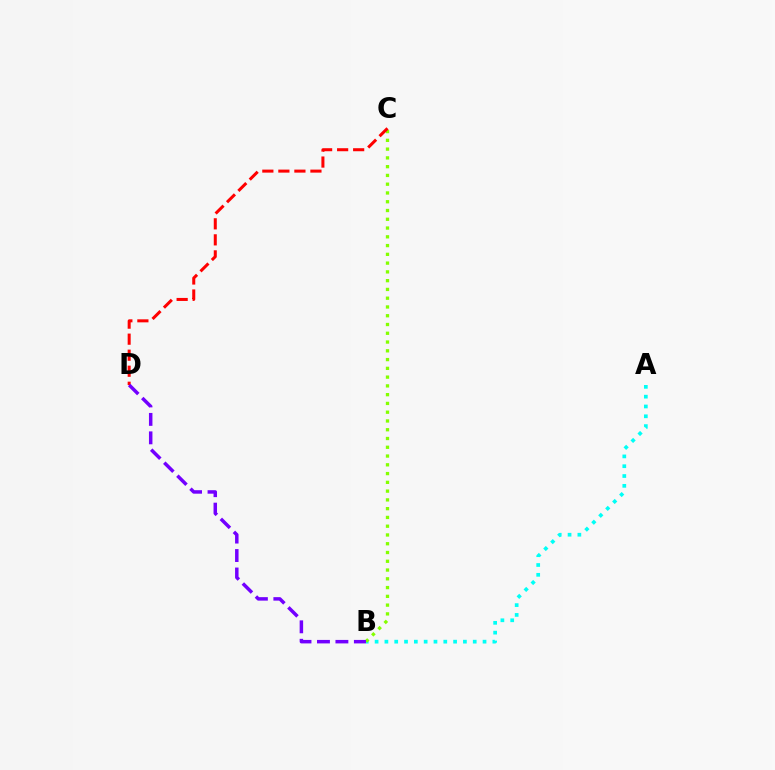{('A', 'B'): [{'color': '#00fff6', 'line_style': 'dotted', 'thickness': 2.67}], ('B', 'C'): [{'color': '#84ff00', 'line_style': 'dotted', 'thickness': 2.38}], ('C', 'D'): [{'color': '#ff0000', 'line_style': 'dashed', 'thickness': 2.18}], ('B', 'D'): [{'color': '#7200ff', 'line_style': 'dashed', 'thickness': 2.51}]}